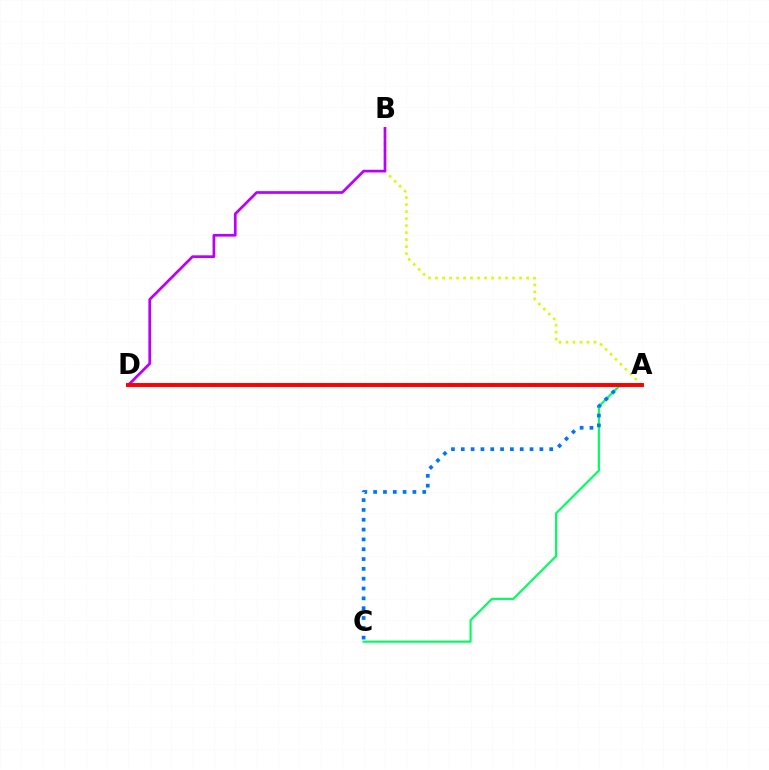{('A', 'B'): [{'color': '#d1ff00', 'line_style': 'dotted', 'thickness': 1.9}], ('B', 'D'): [{'color': '#b900ff', 'line_style': 'solid', 'thickness': 1.95}], ('A', 'C'): [{'color': '#00ff5c', 'line_style': 'solid', 'thickness': 1.54}, {'color': '#0074ff', 'line_style': 'dotted', 'thickness': 2.67}], ('A', 'D'): [{'color': '#ff0000', 'line_style': 'solid', 'thickness': 2.83}]}